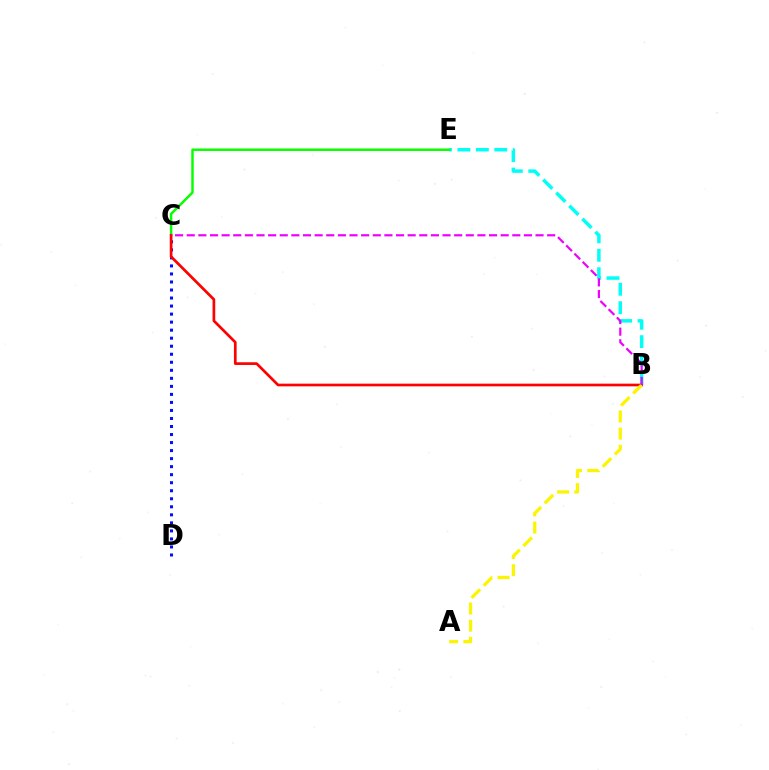{('B', 'E'): [{'color': '#00fff6', 'line_style': 'dashed', 'thickness': 2.51}], ('C', 'D'): [{'color': '#0010ff', 'line_style': 'dotted', 'thickness': 2.18}], ('C', 'E'): [{'color': '#08ff00', 'line_style': 'solid', 'thickness': 1.78}], ('B', 'C'): [{'color': '#ff0000', 'line_style': 'solid', 'thickness': 1.94}, {'color': '#ee00ff', 'line_style': 'dashed', 'thickness': 1.58}], ('A', 'B'): [{'color': '#fcf500', 'line_style': 'dashed', 'thickness': 2.33}]}